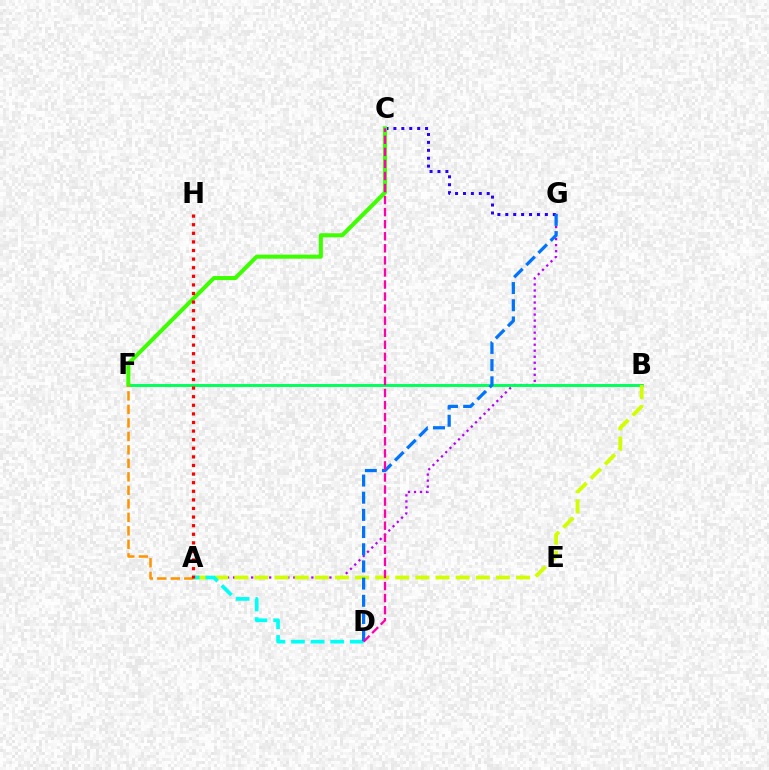{('A', 'G'): [{'color': '#b900ff', 'line_style': 'dotted', 'thickness': 1.64}], ('B', 'F'): [{'color': '#00ff5c', 'line_style': 'solid', 'thickness': 2.1}], ('C', 'G'): [{'color': '#2500ff', 'line_style': 'dotted', 'thickness': 2.15}], ('A', 'B'): [{'color': '#d1ff00', 'line_style': 'dashed', 'thickness': 2.73}], ('A', 'D'): [{'color': '#00fff6', 'line_style': 'dashed', 'thickness': 2.66}], ('C', 'F'): [{'color': '#3dff00', 'line_style': 'solid', 'thickness': 2.91}], ('A', 'F'): [{'color': '#ff9400', 'line_style': 'dashed', 'thickness': 1.83}], ('D', 'G'): [{'color': '#0074ff', 'line_style': 'dashed', 'thickness': 2.33}], ('C', 'D'): [{'color': '#ff00ac', 'line_style': 'dashed', 'thickness': 1.64}], ('A', 'H'): [{'color': '#ff0000', 'line_style': 'dotted', 'thickness': 2.34}]}